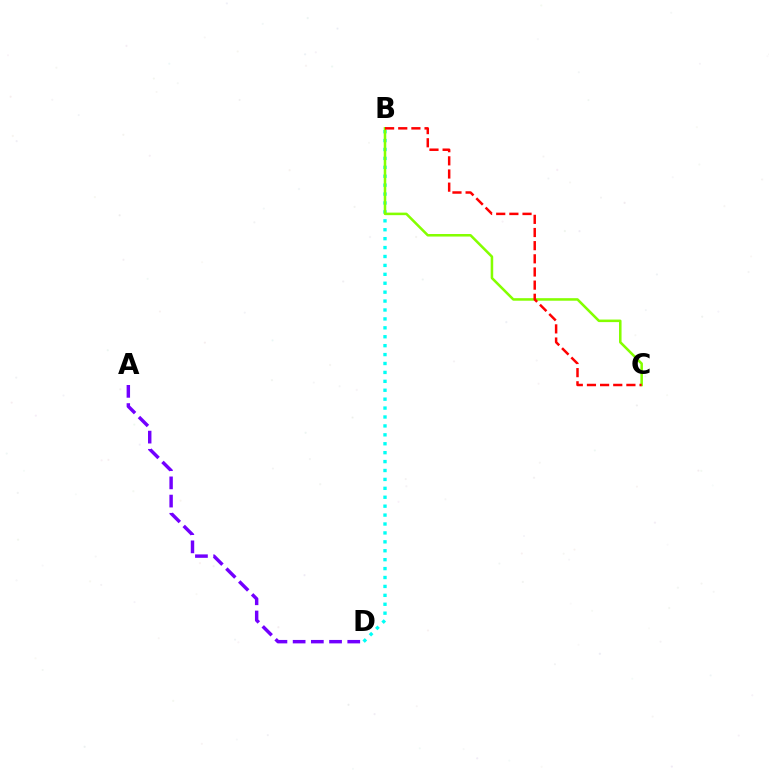{('B', 'D'): [{'color': '#00fff6', 'line_style': 'dotted', 'thickness': 2.42}], ('B', 'C'): [{'color': '#84ff00', 'line_style': 'solid', 'thickness': 1.83}, {'color': '#ff0000', 'line_style': 'dashed', 'thickness': 1.79}], ('A', 'D'): [{'color': '#7200ff', 'line_style': 'dashed', 'thickness': 2.47}]}